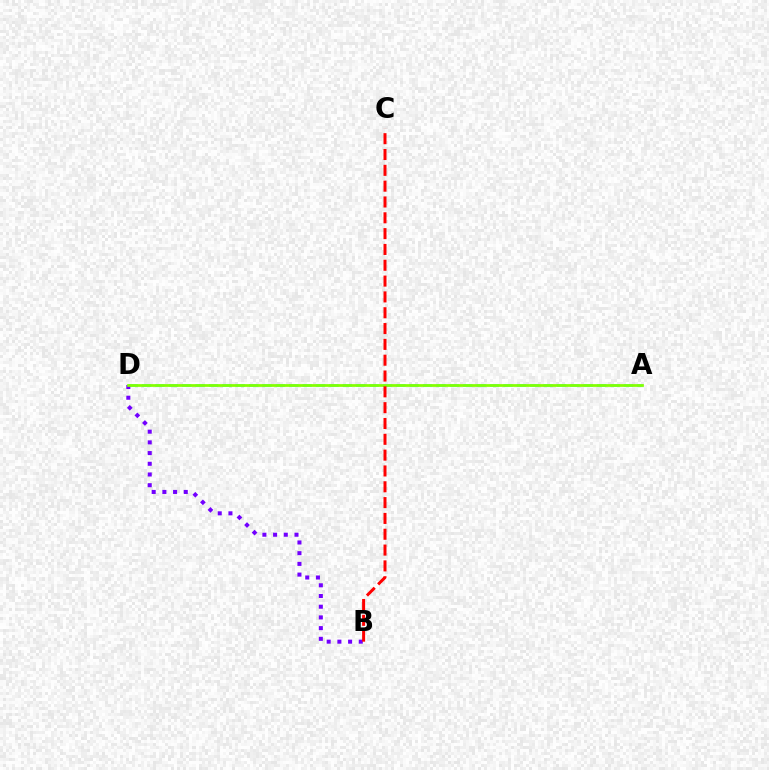{('A', 'D'): [{'color': '#00fff6', 'line_style': 'dashed', 'thickness': 1.82}, {'color': '#84ff00', 'line_style': 'solid', 'thickness': 1.96}], ('B', 'D'): [{'color': '#7200ff', 'line_style': 'dotted', 'thickness': 2.91}], ('B', 'C'): [{'color': '#ff0000', 'line_style': 'dashed', 'thickness': 2.15}]}